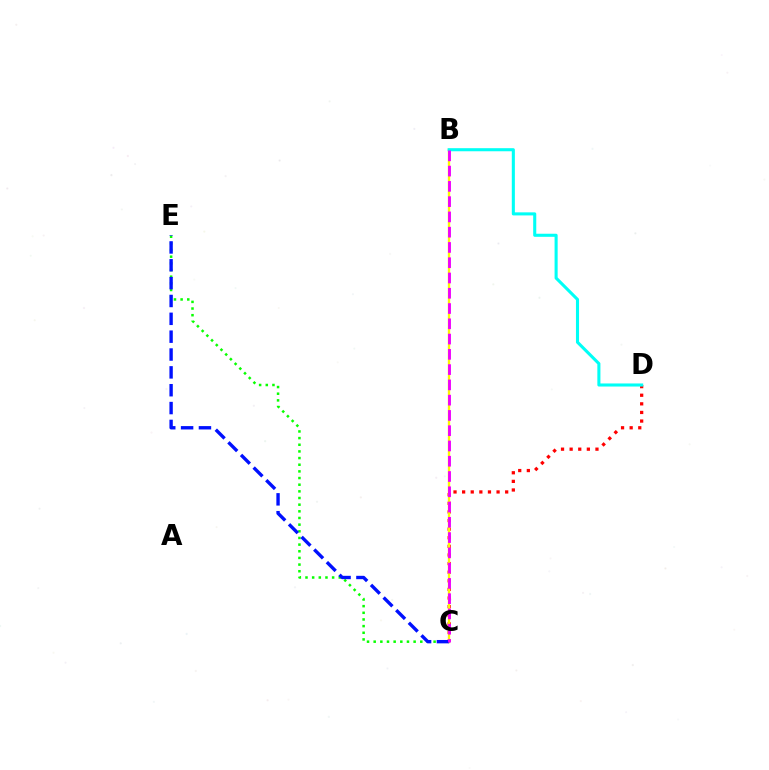{('C', 'D'): [{'color': '#ff0000', 'line_style': 'dotted', 'thickness': 2.34}], ('B', 'C'): [{'color': '#fcf500', 'line_style': 'solid', 'thickness': 1.7}, {'color': '#ee00ff', 'line_style': 'dashed', 'thickness': 2.07}], ('C', 'E'): [{'color': '#08ff00', 'line_style': 'dotted', 'thickness': 1.81}, {'color': '#0010ff', 'line_style': 'dashed', 'thickness': 2.42}], ('B', 'D'): [{'color': '#00fff6', 'line_style': 'solid', 'thickness': 2.21}]}